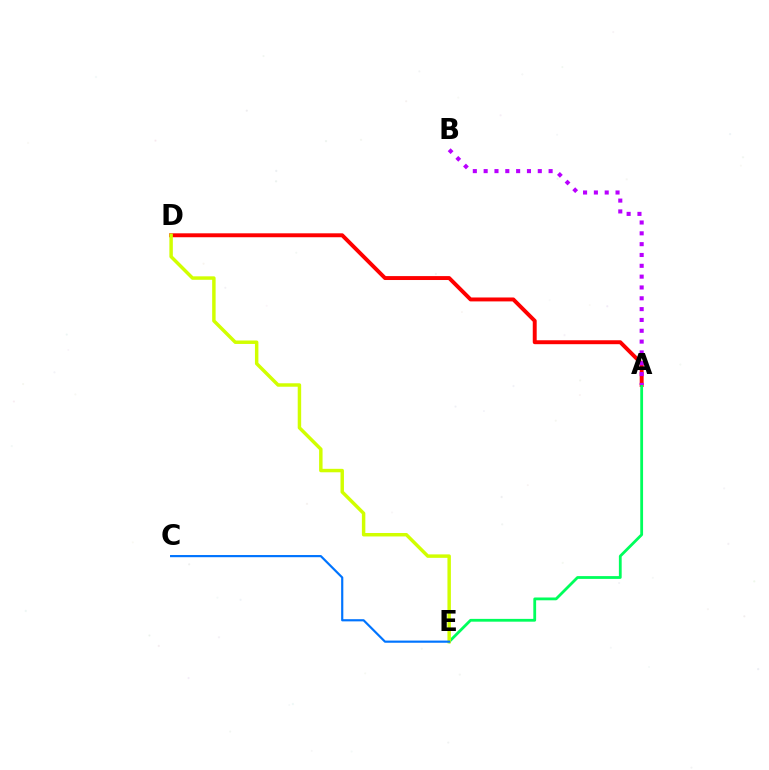{('A', 'D'): [{'color': '#ff0000', 'line_style': 'solid', 'thickness': 2.83}], ('A', 'E'): [{'color': '#00ff5c', 'line_style': 'solid', 'thickness': 2.01}], ('D', 'E'): [{'color': '#d1ff00', 'line_style': 'solid', 'thickness': 2.49}], ('C', 'E'): [{'color': '#0074ff', 'line_style': 'solid', 'thickness': 1.57}], ('A', 'B'): [{'color': '#b900ff', 'line_style': 'dotted', 'thickness': 2.94}]}